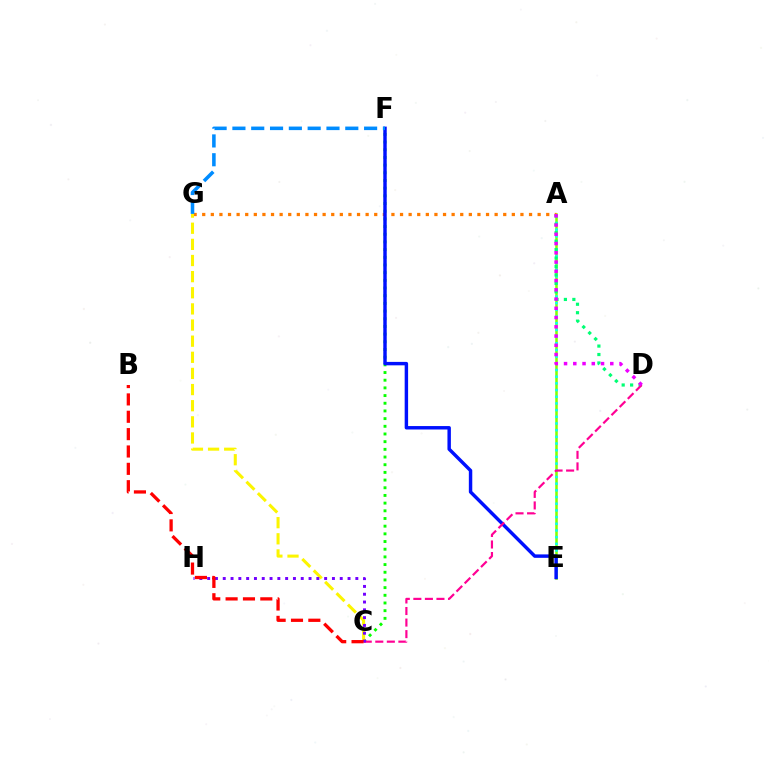{('A', 'E'): [{'color': '#84ff00', 'line_style': 'solid', 'thickness': 1.83}, {'color': '#00fff6', 'line_style': 'dotted', 'thickness': 1.82}], ('C', 'F'): [{'color': '#08ff00', 'line_style': 'dotted', 'thickness': 2.09}], ('A', 'G'): [{'color': '#ff7c00', 'line_style': 'dotted', 'thickness': 2.34}], ('A', 'D'): [{'color': '#00ff74', 'line_style': 'dotted', 'thickness': 2.3}, {'color': '#ee00ff', 'line_style': 'dotted', 'thickness': 2.51}], ('E', 'F'): [{'color': '#0010ff', 'line_style': 'solid', 'thickness': 2.47}], ('C', 'G'): [{'color': '#fcf500', 'line_style': 'dashed', 'thickness': 2.19}], ('C', 'D'): [{'color': '#ff0094', 'line_style': 'dashed', 'thickness': 1.57}], ('C', 'H'): [{'color': '#7200ff', 'line_style': 'dotted', 'thickness': 2.12}], ('B', 'C'): [{'color': '#ff0000', 'line_style': 'dashed', 'thickness': 2.36}], ('F', 'G'): [{'color': '#008cff', 'line_style': 'dashed', 'thickness': 2.56}]}